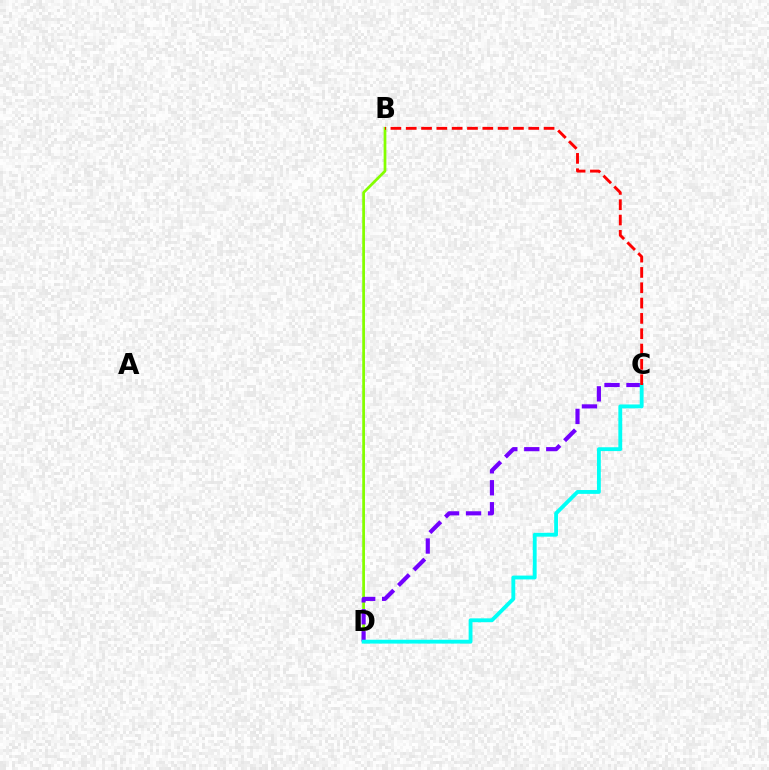{('B', 'D'): [{'color': '#84ff00', 'line_style': 'solid', 'thickness': 1.97}], ('C', 'D'): [{'color': '#7200ff', 'line_style': 'dashed', 'thickness': 2.99}, {'color': '#00fff6', 'line_style': 'solid', 'thickness': 2.77}], ('B', 'C'): [{'color': '#ff0000', 'line_style': 'dashed', 'thickness': 2.08}]}